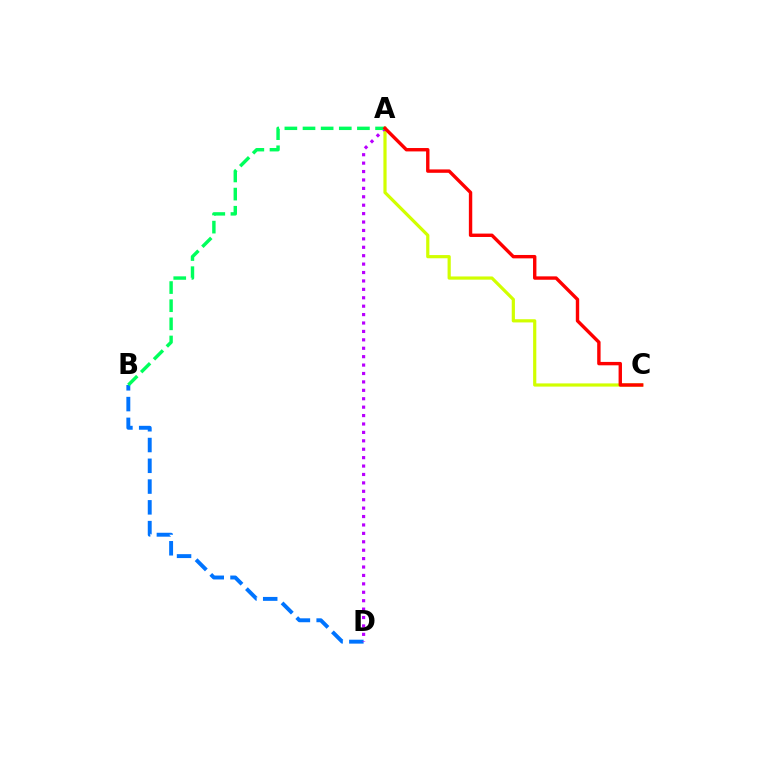{('A', 'C'): [{'color': '#d1ff00', 'line_style': 'solid', 'thickness': 2.3}, {'color': '#ff0000', 'line_style': 'solid', 'thickness': 2.44}], ('B', 'D'): [{'color': '#0074ff', 'line_style': 'dashed', 'thickness': 2.82}], ('A', 'D'): [{'color': '#b900ff', 'line_style': 'dotted', 'thickness': 2.29}], ('A', 'B'): [{'color': '#00ff5c', 'line_style': 'dashed', 'thickness': 2.46}]}